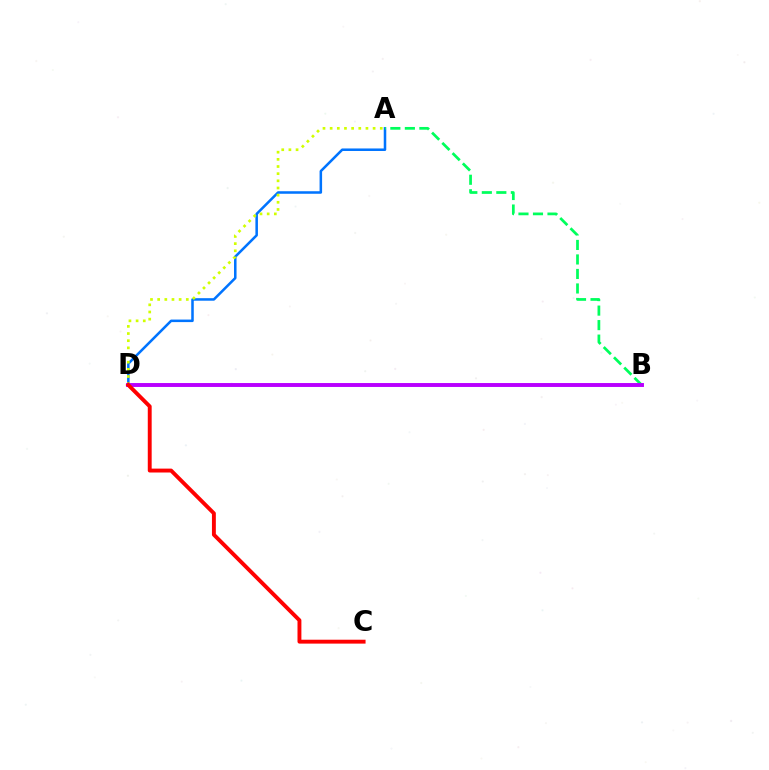{('A', 'D'): [{'color': '#0074ff', 'line_style': 'solid', 'thickness': 1.82}, {'color': '#d1ff00', 'line_style': 'dotted', 'thickness': 1.94}], ('A', 'B'): [{'color': '#00ff5c', 'line_style': 'dashed', 'thickness': 1.97}], ('B', 'D'): [{'color': '#b900ff', 'line_style': 'solid', 'thickness': 2.82}], ('C', 'D'): [{'color': '#ff0000', 'line_style': 'solid', 'thickness': 2.8}]}